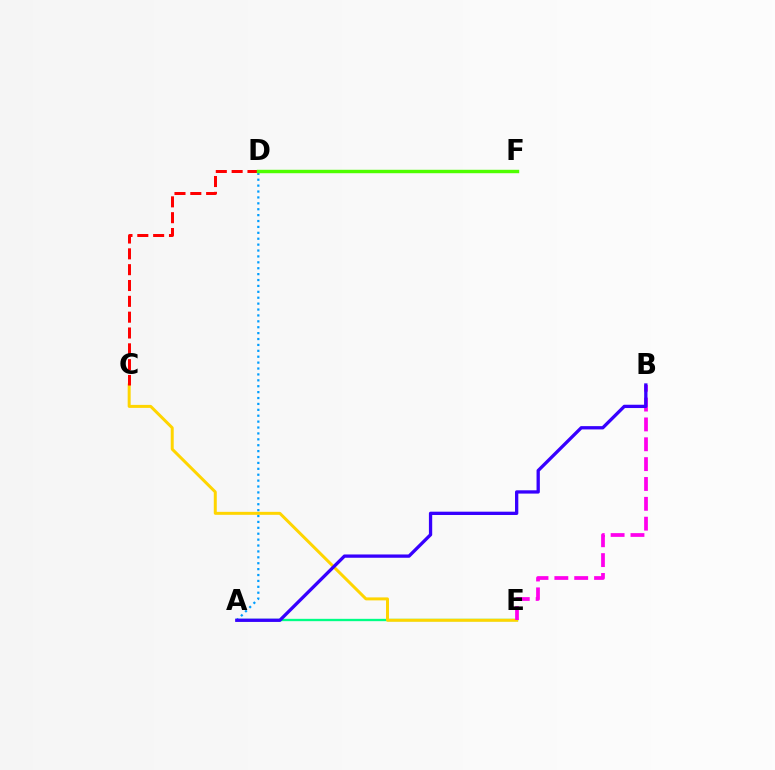{('A', 'E'): [{'color': '#00ff86', 'line_style': 'solid', 'thickness': 1.69}], ('C', 'E'): [{'color': '#ffd500', 'line_style': 'solid', 'thickness': 2.15}], ('B', 'E'): [{'color': '#ff00ed', 'line_style': 'dashed', 'thickness': 2.7}], ('C', 'D'): [{'color': '#ff0000', 'line_style': 'dashed', 'thickness': 2.15}], ('A', 'D'): [{'color': '#009eff', 'line_style': 'dotted', 'thickness': 1.6}], ('A', 'B'): [{'color': '#3700ff', 'line_style': 'solid', 'thickness': 2.37}], ('D', 'F'): [{'color': '#4fff00', 'line_style': 'solid', 'thickness': 2.47}]}